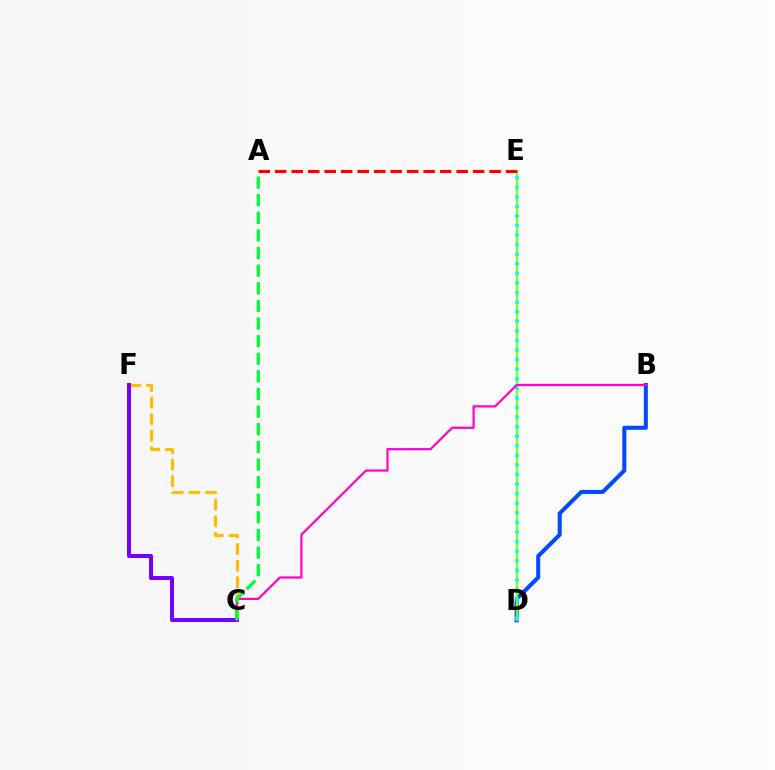{('C', 'F'): [{'color': '#ffbd00', 'line_style': 'dashed', 'thickness': 2.26}, {'color': '#7200ff', 'line_style': 'solid', 'thickness': 2.88}], ('B', 'D'): [{'color': '#004bff', 'line_style': 'solid', 'thickness': 2.91}], ('D', 'E'): [{'color': '#84ff00', 'line_style': 'solid', 'thickness': 1.55}, {'color': '#00fff6', 'line_style': 'dotted', 'thickness': 2.6}], ('A', 'E'): [{'color': '#ff0000', 'line_style': 'dashed', 'thickness': 2.24}], ('B', 'C'): [{'color': '#ff00cf', 'line_style': 'solid', 'thickness': 1.6}], ('A', 'C'): [{'color': '#00ff39', 'line_style': 'dashed', 'thickness': 2.39}]}